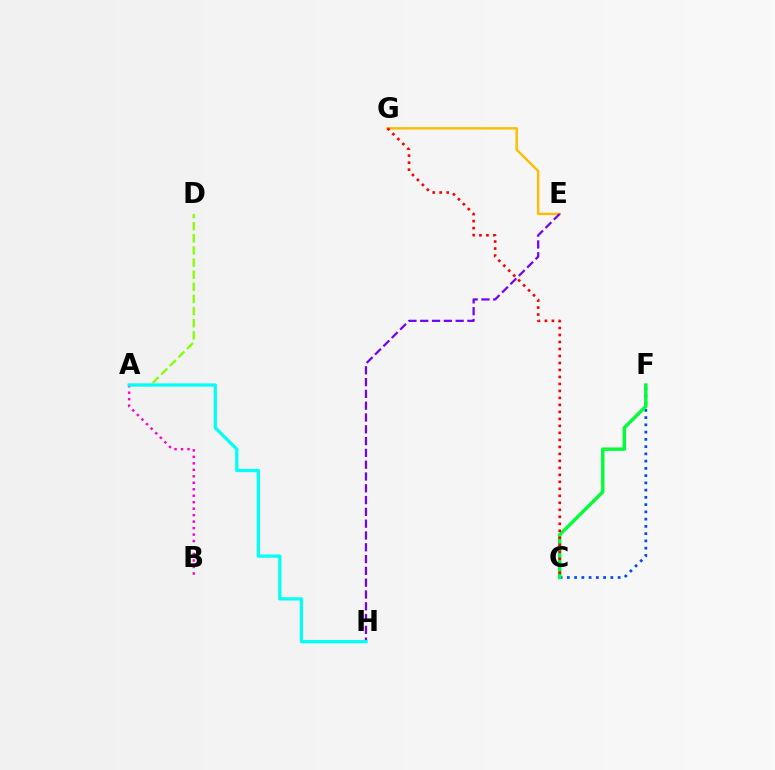{('C', 'F'): [{'color': '#004bff', 'line_style': 'dotted', 'thickness': 1.97}, {'color': '#00ff39', 'line_style': 'solid', 'thickness': 2.46}], ('E', 'G'): [{'color': '#ffbd00', 'line_style': 'solid', 'thickness': 1.76}], ('A', 'B'): [{'color': '#ff00cf', 'line_style': 'dotted', 'thickness': 1.76}], ('A', 'D'): [{'color': '#84ff00', 'line_style': 'dashed', 'thickness': 1.65}], ('C', 'G'): [{'color': '#ff0000', 'line_style': 'dotted', 'thickness': 1.9}], ('E', 'H'): [{'color': '#7200ff', 'line_style': 'dashed', 'thickness': 1.6}], ('A', 'H'): [{'color': '#00fff6', 'line_style': 'solid', 'thickness': 2.33}]}